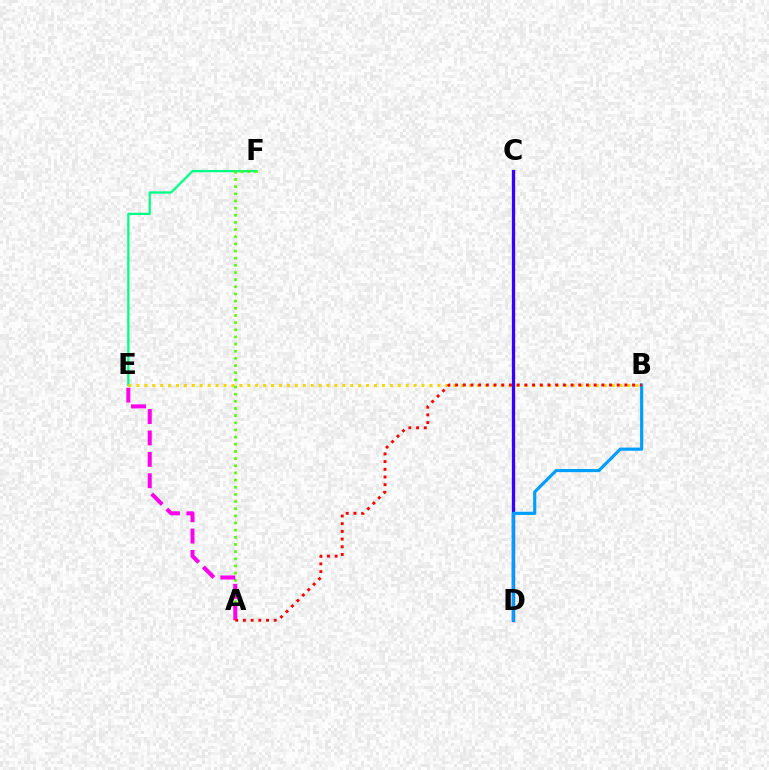{('E', 'F'): [{'color': '#00ff86', 'line_style': 'solid', 'thickness': 1.64}], ('B', 'E'): [{'color': '#ffd500', 'line_style': 'dotted', 'thickness': 2.15}], ('C', 'D'): [{'color': '#3700ff', 'line_style': 'solid', 'thickness': 2.37}], ('A', 'F'): [{'color': '#4fff00', 'line_style': 'dotted', 'thickness': 1.94}], ('A', 'E'): [{'color': '#ff00ed', 'line_style': 'dashed', 'thickness': 2.91}], ('B', 'D'): [{'color': '#009eff', 'line_style': 'solid', 'thickness': 2.28}], ('A', 'B'): [{'color': '#ff0000', 'line_style': 'dotted', 'thickness': 2.09}]}